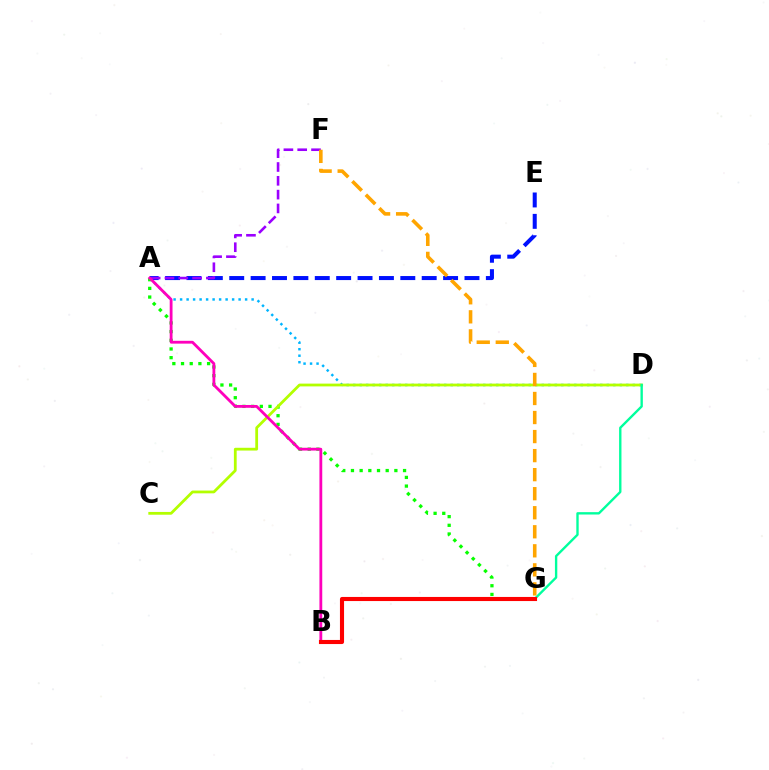{('A', 'D'): [{'color': '#00b5ff', 'line_style': 'dotted', 'thickness': 1.77}], ('A', 'E'): [{'color': '#0010ff', 'line_style': 'dashed', 'thickness': 2.91}], ('A', 'F'): [{'color': '#9b00ff', 'line_style': 'dashed', 'thickness': 1.88}], ('A', 'G'): [{'color': '#08ff00', 'line_style': 'dotted', 'thickness': 2.36}], ('C', 'D'): [{'color': '#b3ff00', 'line_style': 'solid', 'thickness': 2.0}], ('A', 'B'): [{'color': '#ff00bd', 'line_style': 'solid', 'thickness': 2.03}], ('D', 'G'): [{'color': '#00ff9d', 'line_style': 'solid', 'thickness': 1.7}], ('B', 'G'): [{'color': '#ff0000', 'line_style': 'solid', 'thickness': 2.95}], ('F', 'G'): [{'color': '#ffa500', 'line_style': 'dashed', 'thickness': 2.59}]}